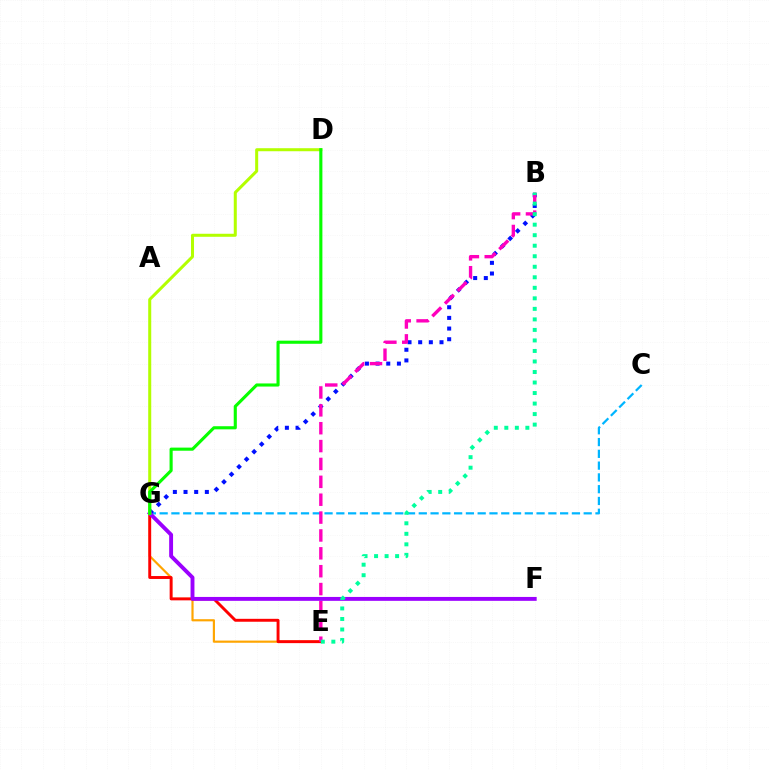{('C', 'G'): [{'color': '#00b5ff', 'line_style': 'dashed', 'thickness': 1.6}], ('E', 'G'): [{'color': '#ffa500', 'line_style': 'solid', 'thickness': 1.56}, {'color': '#ff0000', 'line_style': 'solid', 'thickness': 2.1}], ('B', 'G'): [{'color': '#0010ff', 'line_style': 'dotted', 'thickness': 2.9}], ('B', 'E'): [{'color': '#ff00bd', 'line_style': 'dashed', 'thickness': 2.43}, {'color': '#00ff9d', 'line_style': 'dotted', 'thickness': 2.86}], ('F', 'G'): [{'color': '#9b00ff', 'line_style': 'solid', 'thickness': 2.8}], ('D', 'G'): [{'color': '#b3ff00', 'line_style': 'solid', 'thickness': 2.18}, {'color': '#08ff00', 'line_style': 'solid', 'thickness': 2.24}]}